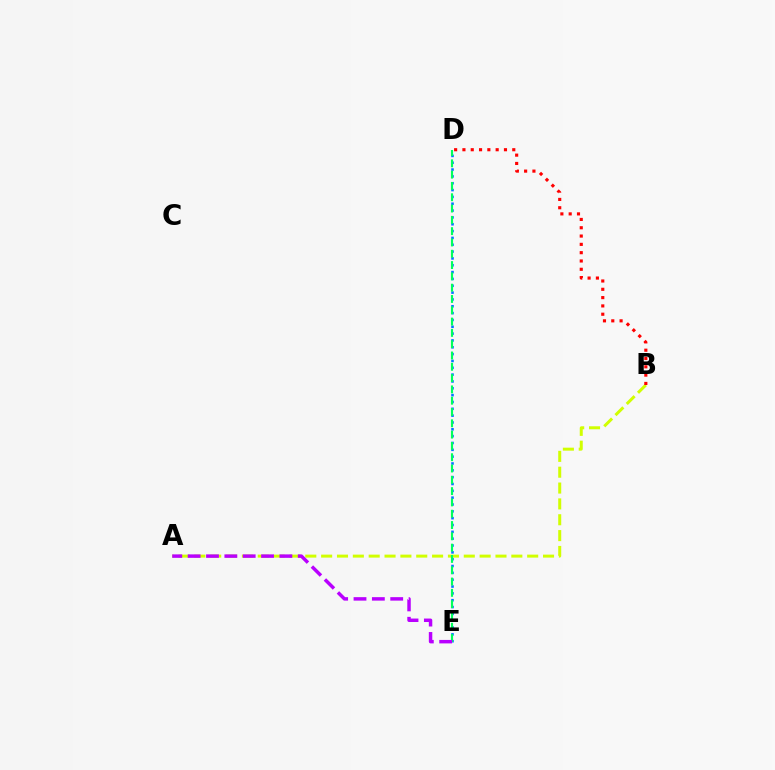{('D', 'E'): [{'color': '#0074ff', 'line_style': 'dotted', 'thickness': 1.86}, {'color': '#00ff5c', 'line_style': 'dashed', 'thickness': 1.54}], ('A', 'B'): [{'color': '#d1ff00', 'line_style': 'dashed', 'thickness': 2.15}], ('B', 'D'): [{'color': '#ff0000', 'line_style': 'dotted', 'thickness': 2.26}], ('A', 'E'): [{'color': '#b900ff', 'line_style': 'dashed', 'thickness': 2.49}]}